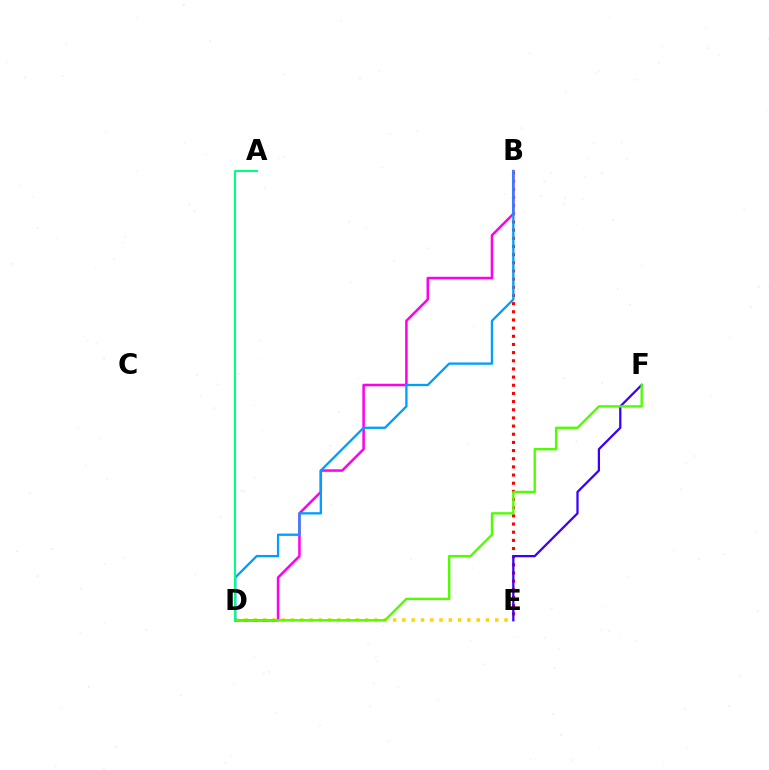{('D', 'E'): [{'color': '#ffd500', 'line_style': 'dotted', 'thickness': 2.52}], ('B', 'E'): [{'color': '#ff0000', 'line_style': 'dotted', 'thickness': 2.22}], ('B', 'D'): [{'color': '#ff00ed', 'line_style': 'solid', 'thickness': 1.82}, {'color': '#009eff', 'line_style': 'solid', 'thickness': 1.66}], ('E', 'F'): [{'color': '#3700ff', 'line_style': 'solid', 'thickness': 1.62}], ('D', 'F'): [{'color': '#4fff00', 'line_style': 'solid', 'thickness': 1.7}], ('A', 'D'): [{'color': '#00ff86', 'line_style': 'solid', 'thickness': 1.5}]}